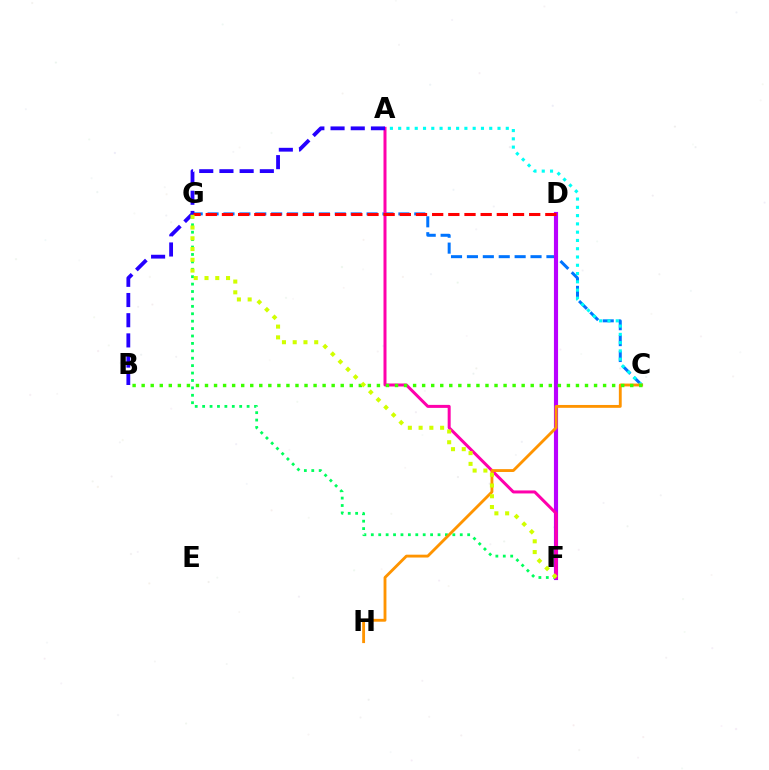{('C', 'G'): [{'color': '#0074ff', 'line_style': 'dashed', 'thickness': 2.16}], ('D', 'F'): [{'color': '#b900ff', 'line_style': 'solid', 'thickness': 2.98}], ('F', 'G'): [{'color': '#00ff5c', 'line_style': 'dotted', 'thickness': 2.01}, {'color': '#d1ff00', 'line_style': 'dotted', 'thickness': 2.92}], ('A', 'C'): [{'color': '#00fff6', 'line_style': 'dotted', 'thickness': 2.25}], ('A', 'F'): [{'color': '#ff00ac', 'line_style': 'solid', 'thickness': 2.16}], ('A', 'B'): [{'color': '#2500ff', 'line_style': 'dashed', 'thickness': 2.74}], ('C', 'H'): [{'color': '#ff9400', 'line_style': 'solid', 'thickness': 2.05}], ('D', 'G'): [{'color': '#ff0000', 'line_style': 'dashed', 'thickness': 2.2}], ('B', 'C'): [{'color': '#3dff00', 'line_style': 'dotted', 'thickness': 2.46}]}